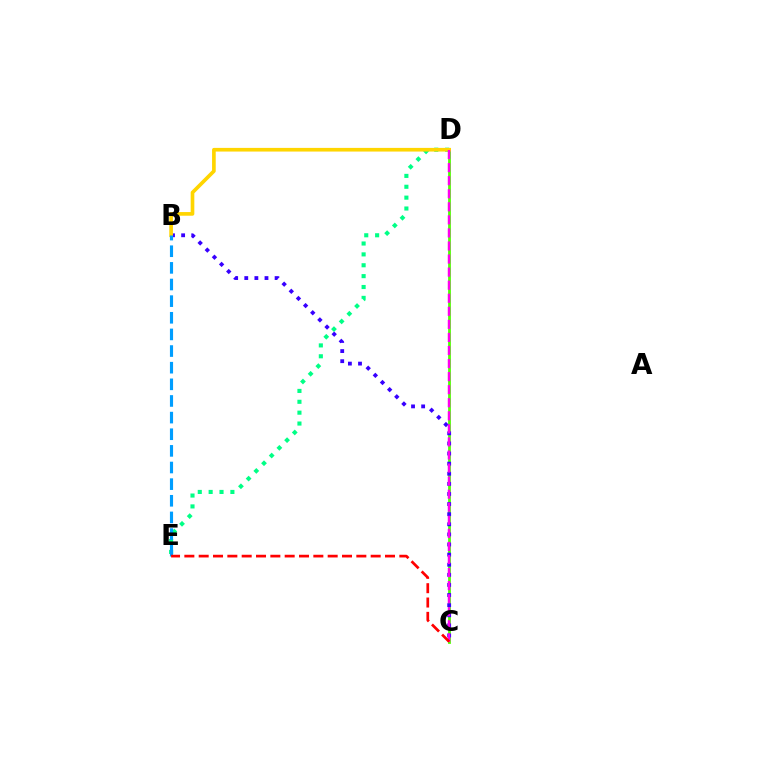{('C', 'D'): [{'color': '#4fff00', 'line_style': 'solid', 'thickness': 2.0}, {'color': '#ff00ed', 'line_style': 'dashed', 'thickness': 1.77}], ('D', 'E'): [{'color': '#00ff86', 'line_style': 'dotted', 'thickness': 2.95}], ('B', 'C'): [{'color': '#3700ff', 'line_style': 'dotted', 'thickness': 2.75}], ('B', 'D'): [{'color': '#ffd500', 'line_style': 'solid', 'thickness': 2.64}], ('B', 'E'): [{'color': '#009eff', 'line_style': 'dashed', 'thickness': 2.26}], ('C', 'E'): [{'color': '#ff0000', 'line_style': 'dashed', 'thickness': 1.95}]}